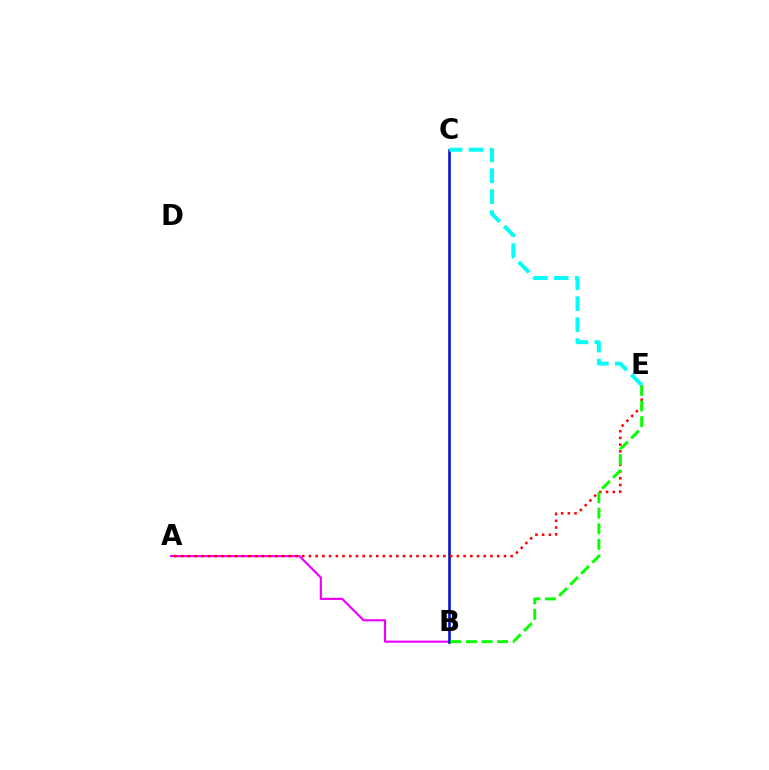{('B', 'C'): [{'color': '#fcf500', 'line_style': 'solid', 'thickness': 1.96}, {'color': '#0010ff', 'line_style': 'solid', 'thickness': 1.85}], ('A', 'B'): [{'color': '#ee00ff', 'line_style': 'solid', 'thickness': 1.55}], ('A', 'E'): [{'color': '#ff0000', 'line_style': 'dotted', 'thickness': 1.83}], ('B', 'E'): [{'color': '#08ff00', 'line_style': 'dashed', 'thickness': 2.12}], ('C', 'E'): [{'color': '#00fff6', 'line_style': 'dashed', 'thickness': 2.84}]}